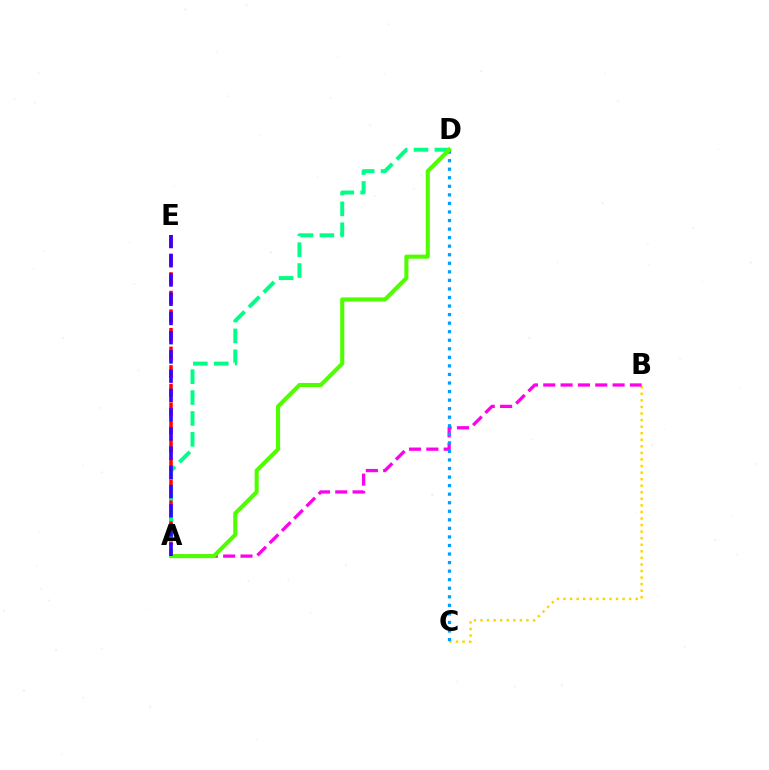{('A', 'E'): [{'color': '#ff0000', 'line_style': 'dashed', 'thickness': 2.53}, {'color': '#3700ff', 'line_style': 'dashed', 'thickness': 2.61}], ('B', 'C'): [{'color': '#ffd500', 'line_style': 'dotted', 'thickness': 1.78}], ('A', 'B'): [{'color': '#ff00ed', 'line_style': 'dashed', 'thickness': 2.35}], ('C', 'D'): [{'color': '#009eff', 'line_style': 'dotted', 'thickness': 2.32}], ('A', 'D'): [{'color': '#00ff86', 'line_style': 'dashed', 'thickness': 2.84}, {'color': '#4fff00', 'line_style': 'solid', 'thickness': 2.94}]}